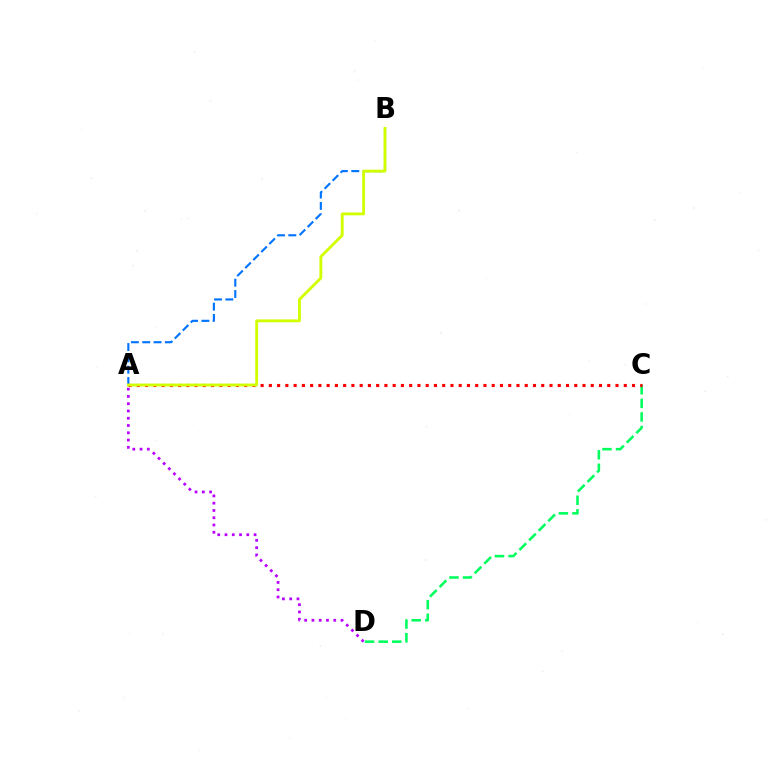{('C', 'D'): [{'color': '#00ff5c', 'line_style': 'dashed', 'thickness': 1.85}], ('A', 'D'): [{'color': '#b900ff', 'line_style': 'dotted', 'thickness': 1.98}], ('A', 'C'): [{'color': '#ff0000', 'line_style': 'dotted', 'thickness': 2.24}], ('A', 'B'): [{'color': '#0074ff', 'line_style': 'dashed', 'thickness': 1.54}, {'color': '#d1ff00', 'line_style': 'solid', 'thickness': 2.06}]}